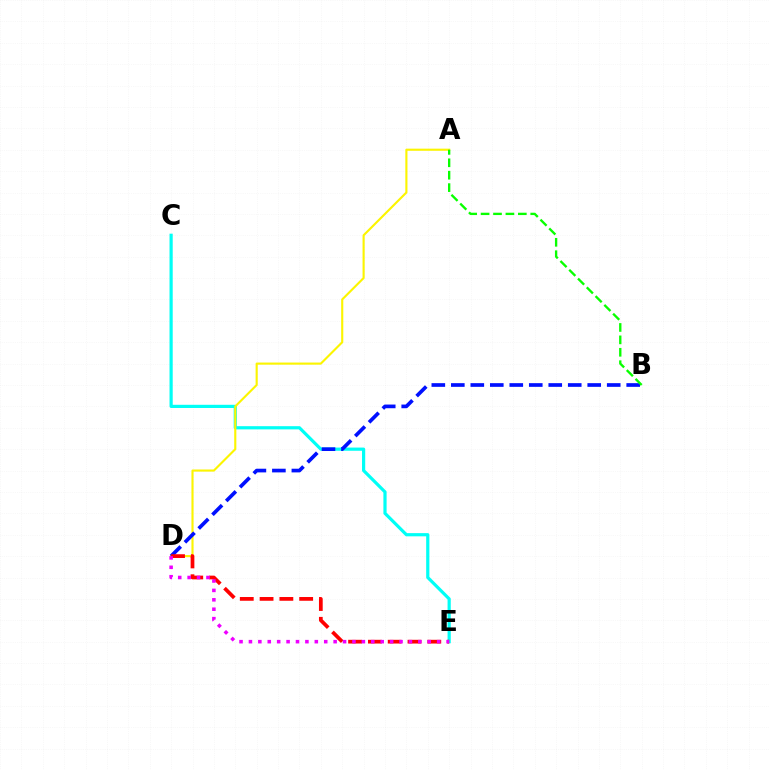{('C', 'E'): [{'color': '#00fff6', 'line_style': 'solid', 'thickness': 2.3}], ('A', 'D'): [{'color': '#fcf500', 'line_style': 'solid', 'thickness': 1.53}], ('B', 'D'): [{'color': '#0010ff', 'line_style': 'dashed', 'thickness': 2.65}], ('D', 'E'): [{'color': '#ff0000', 'line_style': 'dashed', 'thickness': 2.69}, {'color': '#ee00ff', 'line_style': 'dotted', 'thickness': 2.56}], ('A', 'B'): [{'color': '#08ff00', 'line_style': 'dashed', 'thickness': 1.69}]}